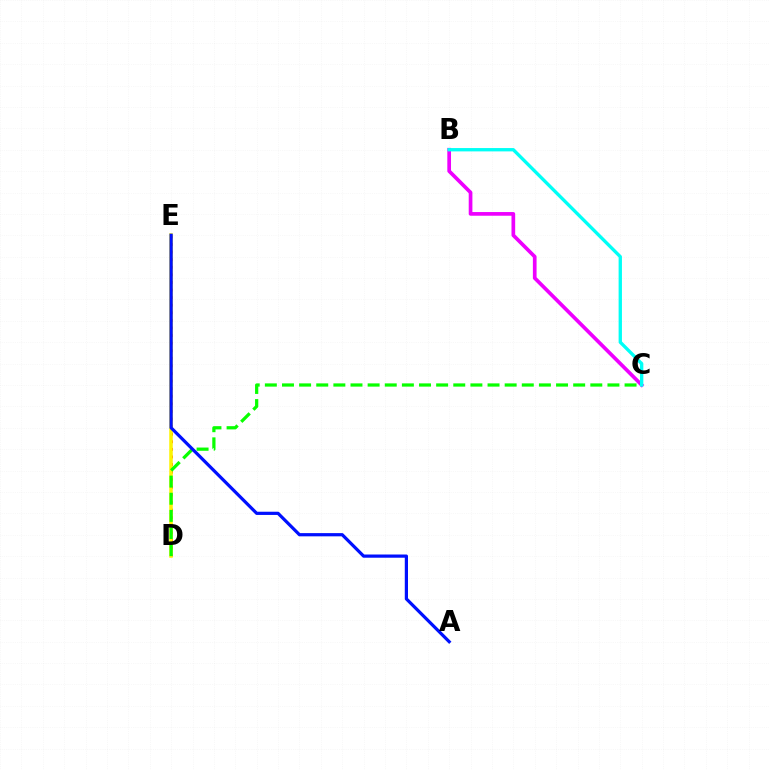{('D', 'E'): [{'color': '#ff0000', 'line_style': 'dotted', 'thickness': 2.06}, {'color': '#fcf500', 'line_style': 'solid', 'thickness': 2.53}], ('C', 'D'): [{'color': '#08ff00', 'line_style': 'dashed', 'thickness': 2.33}], ('B', 'C'): [{'color': '#ee00ff', 'line_style': 'solid', 'thickness': 2.66}, {'color': '#00fff6', 'line_style': 'solid', 'thickness': 2.4}], ('A', 'E'): [{'color': '#0010ff', 'line_style': 'solid', 'thickness': 2.32}]}